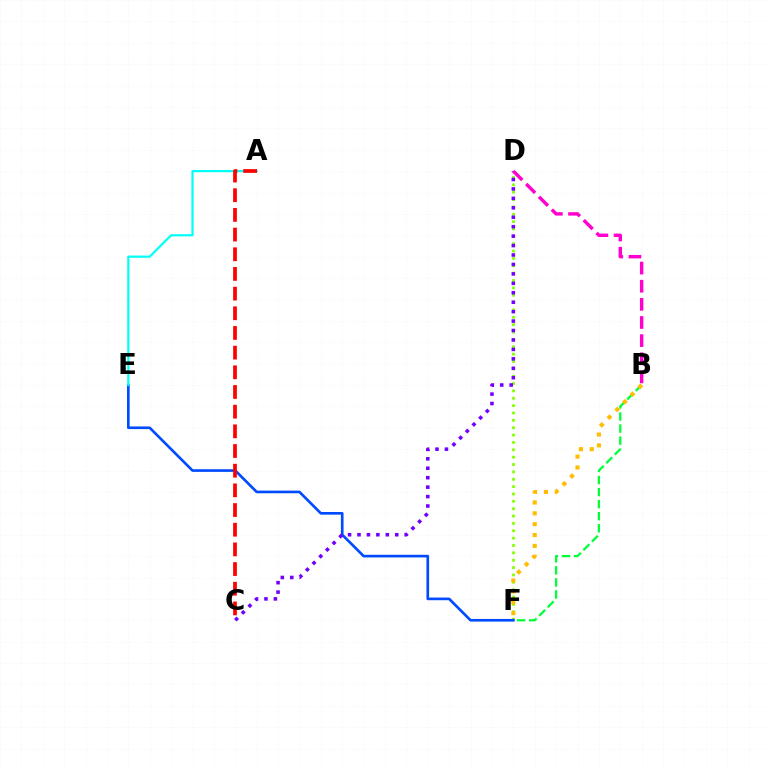{('D', 'F'): [{'color': '#84ff00', 'line_style': 'dotted', 'thickness': 2.0}], ('B', 'F'): [{'color': '#00ff39', 'line_style': 'dashed', 'thickness': 1.64}, {'color': '#ffbd00', 'line_style': 'dotted', 'thickness': 2.95}], ('E', 'F'): [{'color': '#004bff', 'line_style': 'solid', 'thickness': 1.91}], ('A', 'E'): [{'color': '#00fff6', 'line_style': 'solid', 'thickness': 1.59}], ('C', 'D'): [{'color': '#7200ff', 'line_style': 'dotted', 'thickness': 2.56}], ('A', 'C'): [{'color': '#ff0000', 'line_style': 'dashed', 'thickness': 2.67}], ('B', 'D'): [{'color': '#ff00cf', 'line_style': 'dashed', 'thickness': 2.46}]}